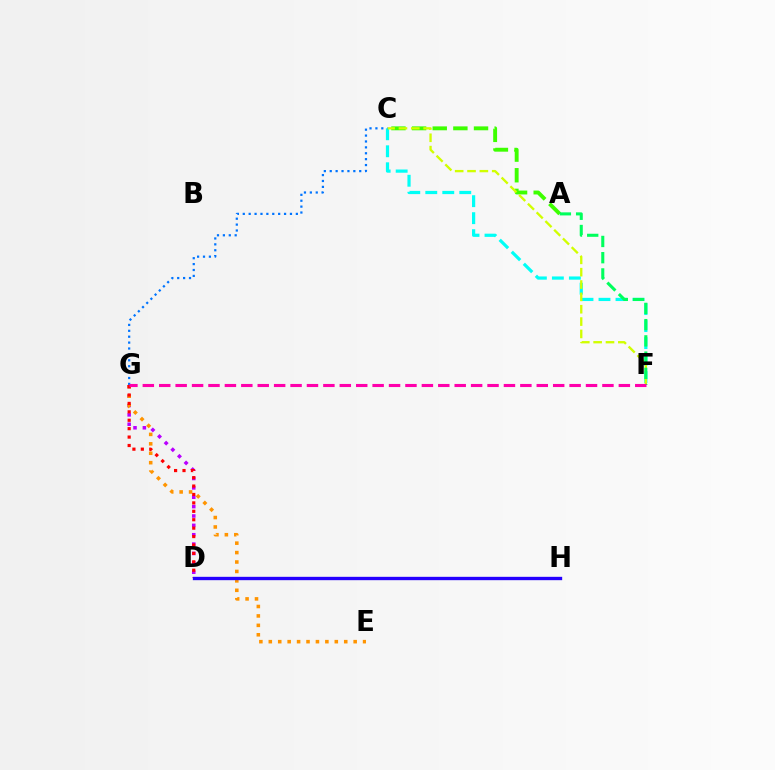{('C', 'F'): [{'color': '#00fff6', 'line_style': 'dashed', 'thickness': 2.31}, {'color': '#d1ff00', 'line_style': 'dashed', 'thickness': 1.68}], ('A', 'C'): [{'color': '#3dff00', 'line_style': 'dashed', 'thickness': 2.8}], ('D', 'G'): [{'color': '#b900ff', 'line_style': 'dotted', 'thickness': 2.55}, {'color': '#ff0000', 'line_style': 'dotted', 'thickness': 2.29}], ('C', 'G'): [{'color': '#0074ff', 'line_style': 'dotted', 'thickness': 1.6}], ('A', 'F'): [{'color': '#00ff5c', 'line_style': 'dashed', 'thickness': 2.21}], ('E', 'G'): [{'color': '#ff9400', 'line_style': 'dotted', 'thickness': 2.56}], ('D', 'H'): [{'color': '#2500ff', 'line_style': 'solid', 'thickness': 2.41}], ('F', 'G'): [{'color': '#ff00ac', 'line_style': 'dashed', 'thickness': 2.23}]}